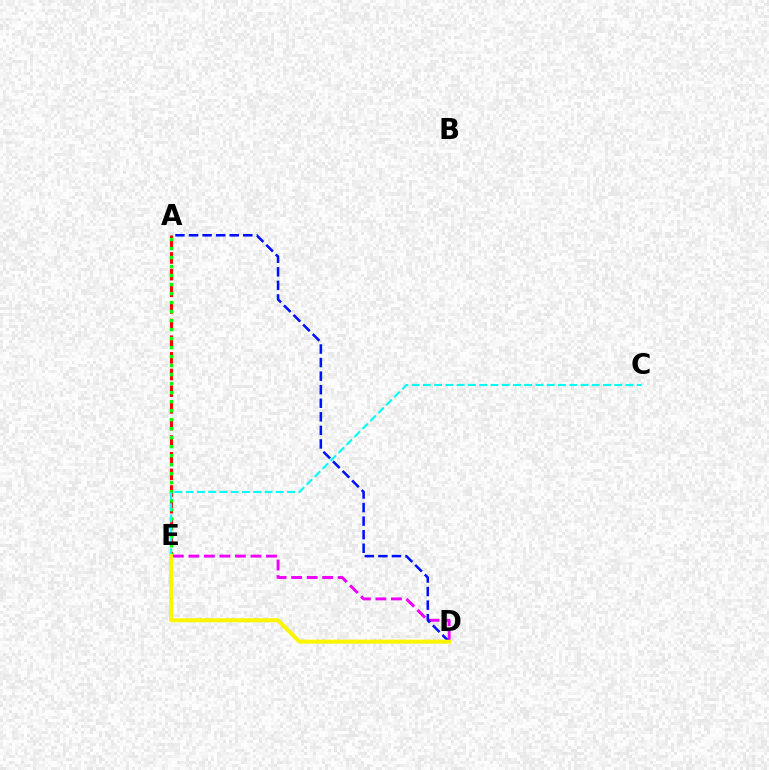{('A', 'E'): [{'color': '#ff0000', 'line_style': 'dashed', 'thickness': 2.26}, {'color': '#08ff00', 'line_style': 'dotted', 'thickness': 2.45}], ('D', 'E'): [{'color': '#ee00ff', 'line_style': 'dashed', 'thickness': 2.11}, {'color': '#fcf500', 'line_style': 'solid', 'thickness': 2.87}], ('C', 'E'): [{'color': '#00fff6', 'line_style': 'dashed', 'thickness': 1.53}], ('A', 'D'): [{'color': '#0010ff', 'line_style': 'dashed', 'thickness': 1.84}]}